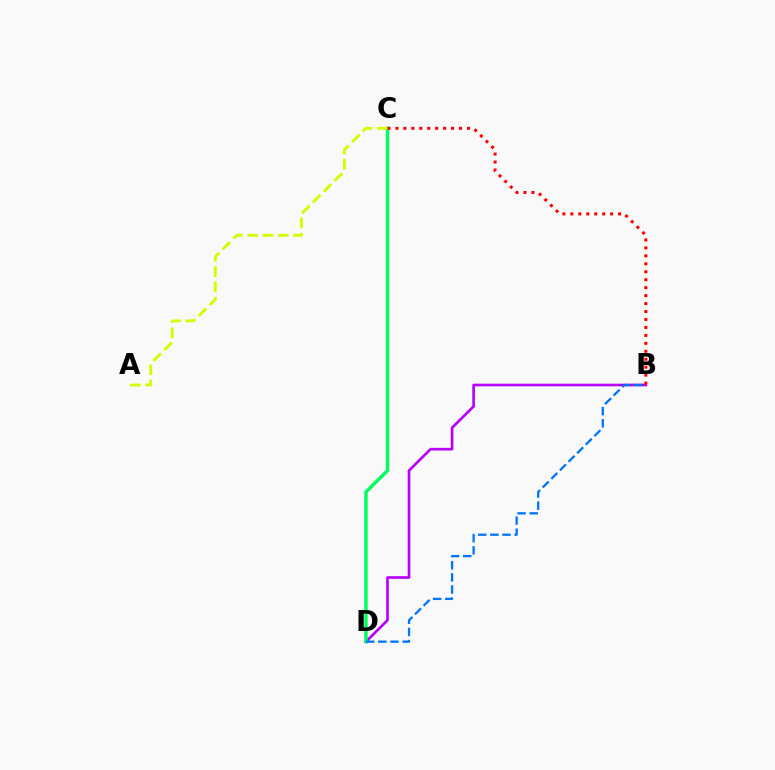{('B', 'D'): [{'color': '#b900ff', 'line_style': 'solid', 'thickness': 1.91}, {'color': '#0074ff', 'line_style': 'dashed', 'thickness': 1.65}], ('C', 'D'): [{'color': '#00ff5c', 'line_style': 'solid', 'thickness': 2.46}], ('A', 'C'): [{'color': '#d1ff00', 'line_style': 'dashed', 'thickness': 2.08}], ('B', 'C'): [{'color': '#ff0000', 'line_style': 'dotted', 'thickness': 2.16}]}